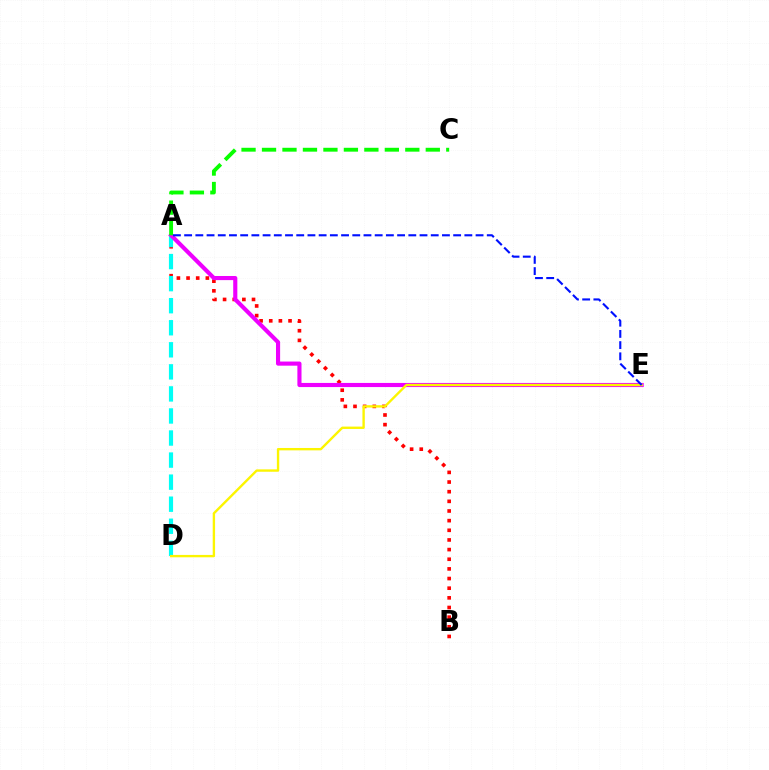{('A', 'B'): [{'color': '#ff0000', 'line_style': 'dotted', 'thickness': 2.62}], ('A', 'D'): [{'color': '#00fff6', 'line_style': 'dashed', 'thickness': 3.0}], ('A', 'E'): [{'color': '#ee00ff', 'line_style': 'solid', 'thickness': 2.97}, {'color': '#0010ff', 'line_style': 'dashed', 'thickness': 1.52}], ('D', 'E'): [{'color': '#fcf500', 'line_style': 'solid', 'thickness': 1.71}], ('A', 'C'): [{'color': '#08ff00', 'line_style': 'dashed', 'thickness': 2.78}]}